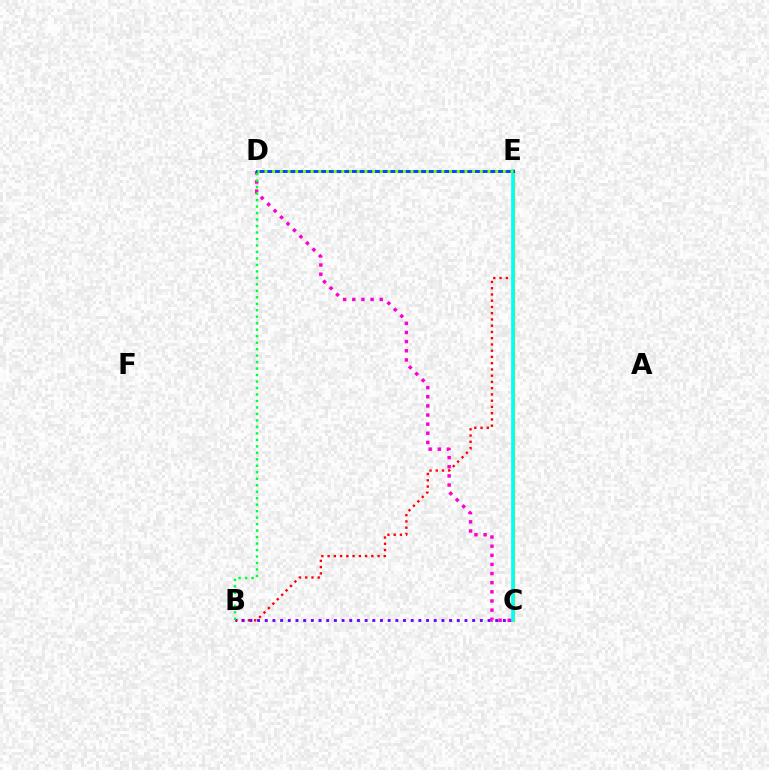{('C', 'D'): [{'color': '#ff00cf', 'line_style': 'dotted', 'thickness': 2.48}], ('B', 'E'): [{'color': '#ff0000', 'line_style': 'dotted', 'thickness': 1.7}], ('B', 'C'): [{'color': '#7200ff', 'line_style': 'dotted', 'thickness': 2.09}], ('C', 'E'): [{'color': '#ffbd00', 'line_style': 'solid', 'thickness': 2.45}, {'color': '#00fff6', 'line_style': 'solid', 'thickness': 2.61}], ('B', 'D'): [{'color': '#00ff39', 'line_style': 'dotted', 'thickness': 1.76}], ('D', 'E'): [{'color': '#004bff', 'line_style': 'solid', 'thickness': 2.15}, {'color': '#84ff00', 'line_style': 'dotted', 'thickness': 2.09}]}